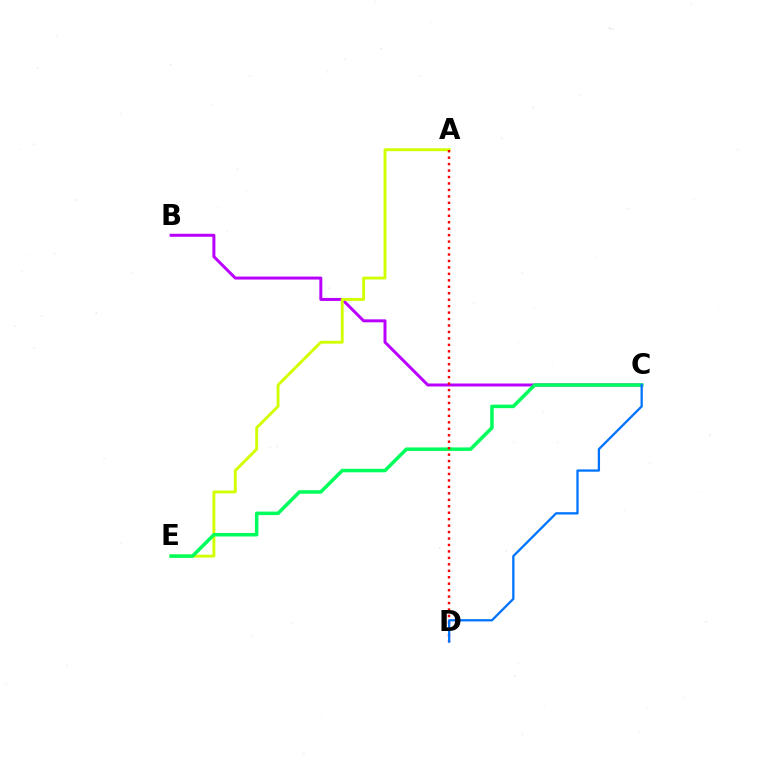{('B', 'C'): [{'color': '#b900ff', 'line_style': 'solid', 'thickness': 2.15}], ('A', 'E'): [{'color': '#d1ff00', 'line_style': 'solid', 'thickness': 2.08}], ('C', 'E'): [{'color': '#00ff5c', 'line_style': 'solid', 'thickness': 2.53}], ('A', 'D'): [{'color': '#ff0000', 'line_style': 'dotted', 'thickness': 1.75}], ('C', 'D'): [{'color': '#0074ff', 'line_style': 'solid', 'thickness': 1.65}]}